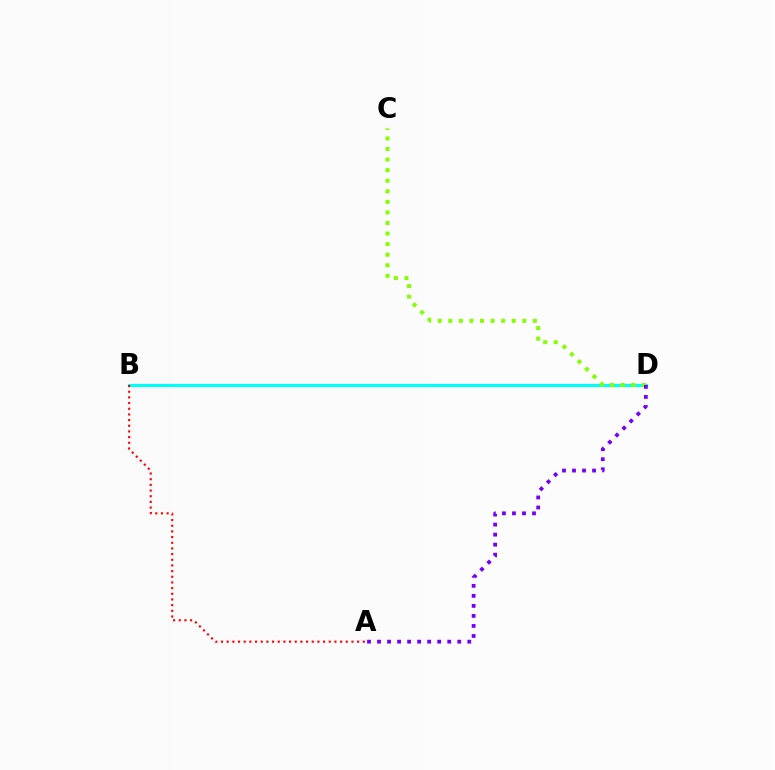{('B', 'D'): [{'color': '#00fff6', 'line_style': 'solid', 'thickness': 2.25}], ('C', 'D'): [{'color': '#84ff00', 'line_style': 'dotted', 'thickness': 2.87}], ('A', 'B'): [{'color': '#ff0000', 'line_style': 'dotted', 'thickness': 1.54}], ('A', 'D'): [{'color': '#7200ff', 'line_style': 'dotted', 'thickness': 2.72}]}